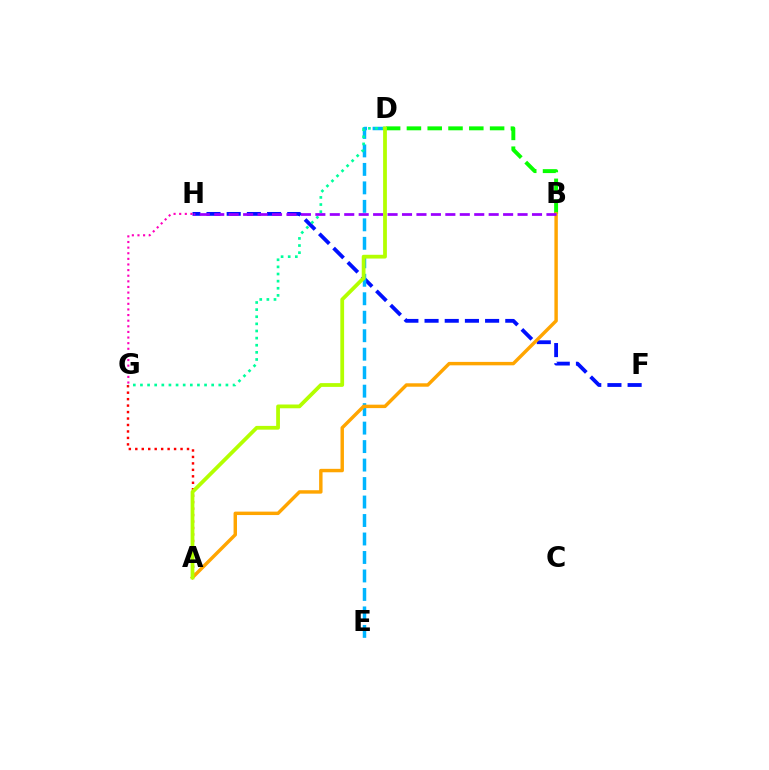{('A', 'G'): [{'color': '#ff0000', 'line_style': 'dotted', 'thickness': 1.76}], ('B', 'D'): [{'color': '#08ff00', 'line_style': 'dashed', 'thickness': 2.83}], ('F', 'H'): [{'color': '#0010ff', 'line_style': 'dashed', 'thickness': 2.74}], ('D', 'E'): [{'color': '#00b5ff', 'line_style': 'dashed', 'thickness': 2.51}], ('D', 'G'): [{'color': '#00ff9d', 'line_style': 'dotted', 'thickness': 1.94}], ('A', 'B'): [{'color': '#ffa500', 'line_style': 'solid', 'thickness': 2.47}], ('B', 'H'): [{'color': '#9b00ff', 'line_style': 'dashed', 'thickness': 1.96}], ('A', 'D'): [{'color': '#b3ff00', 'line_style': 'solid', 'thickness': 2.71}], ('G', 'H'): [{'color': '#ff00bd', 'line_style': 'dotted', 'thickness': 1.53}]}